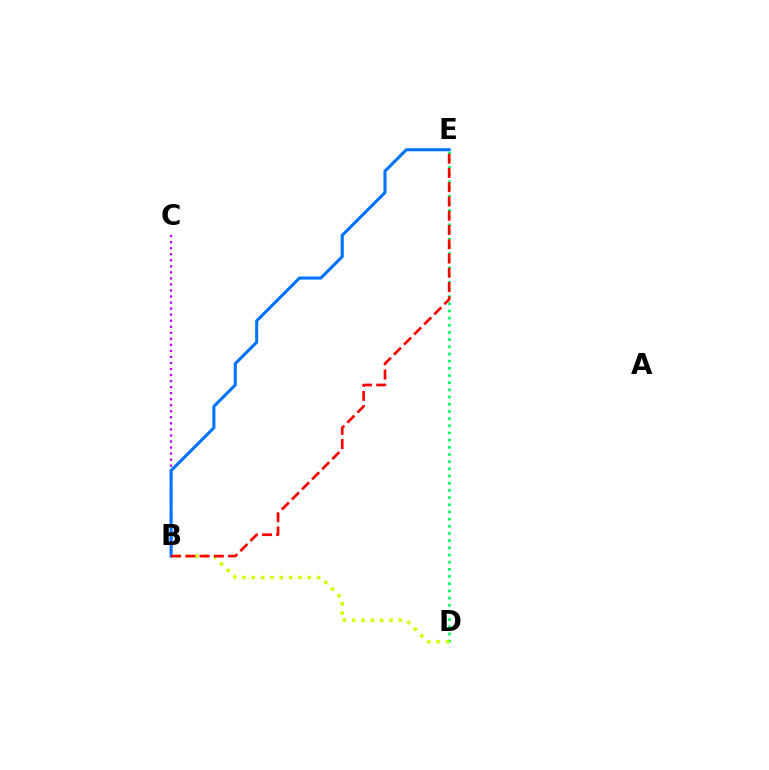{('D', 'E'): [{'color': '#00ff5c', 'line_style': 'dotted', 'thickness': 1.95}], ('B', 'C'): [{'color': '#b900ff', 'line_style': 'dotted', 'thickness': 1.64}], ('B', 'D'): [{'color': '#d1ff00', 'line_style': 'dotted', 'thickness': 2.53}], ('B', 'E'): [{'color': '#0074ff', 'line_style': 'solid', 'thickness': 2.22}, {'color': '#ff0000', 'line_style': 'dashed', 'thickness': 1.94}]}